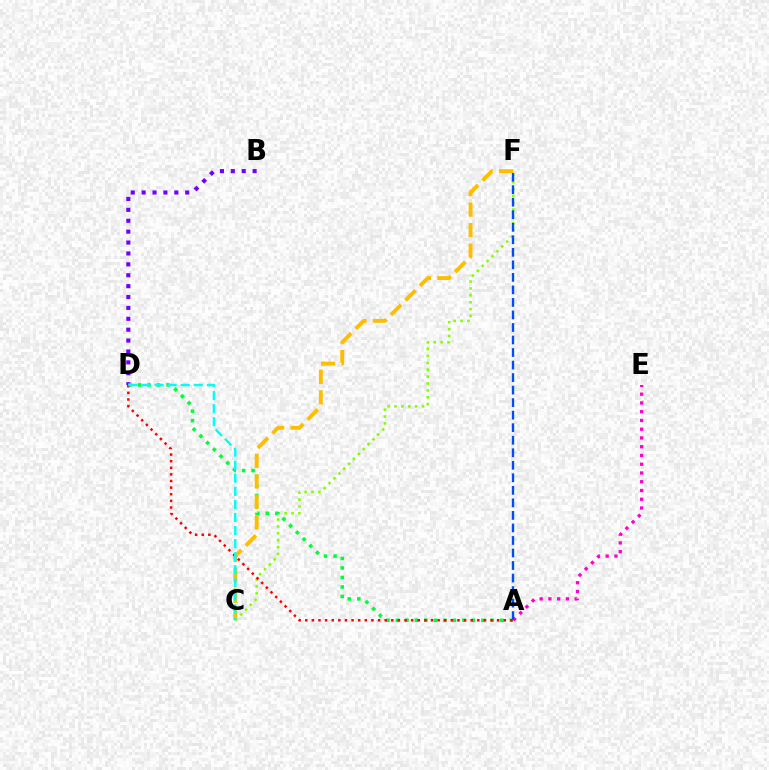{('A', 'E'): [{'color': '#ff00cf', 'line_style': 'dotted', 'thickness': 2.38}], ('C', 'F'): [{'color': '#84ff00', 'line_style': 'dotted', 'thickness': 1.87}, {'color': '#ffbd00', 'line_style': 'dashed', 'thickness': 2.79}], ('B', 'D'): [{'color': '#7200ff', 'line_style': 'dotted', 'thickness': 2.96}], ('A', 'D'): [{'color': '#00ff39', 'line_style': 'dotted', 'thickness': 2.58}, {'color': '#ff0000', 'line_style': 'dotted', 'thickness': 1.8}], ('A', 'F'): [{'color': '#004bff', 'line_style': 'dashed', 'thickness': 1.7}], ('C', 'D'): [{'color': '#00fff6', 'line_style': 'dashed', 'thickness': 1.78}]}